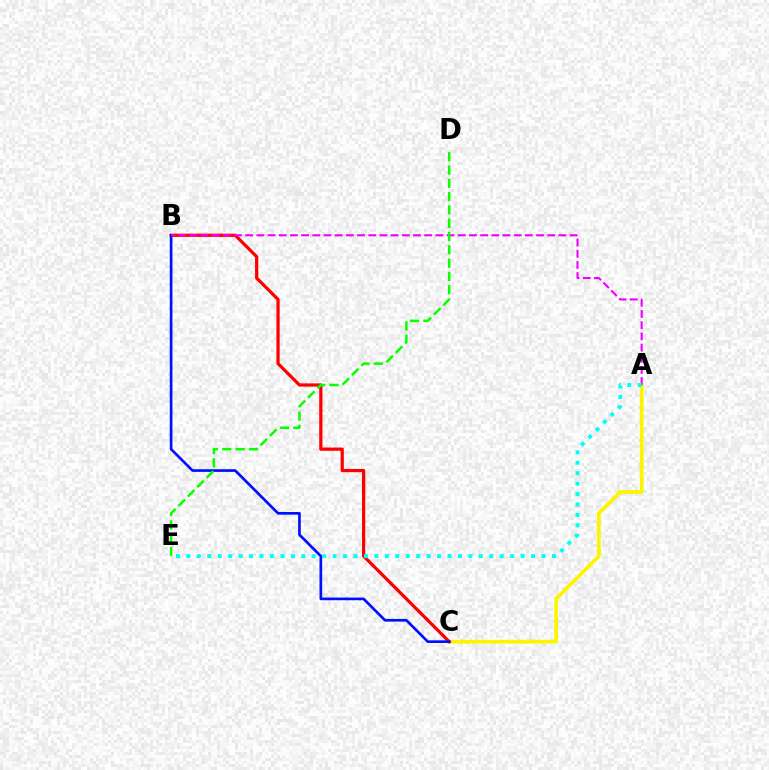{('A', 'C'): [{'color': '#fcf500', 'line_style': 'solid', 'thickness': 2.67}], ('B', 'C'): [{'color': '#ff0000', 'line_style': 'solid', 'thickness': 2.32}, {'color': '#0010ff', 'line_style': 'solid', 'thickness': 1.93}], ('A', 'B'): [{'color': '#ee00ff', 'line_style': 'dashed', 'thickness': 1.52}], ('D', 'E'): [{'color': '#08ff00', 'line_style': 'dashed', 'thickness': 1.81}], ('A', 'E'): [{'color': '#00fff6', 'line_style': 'dotted', 'thickness': 2.84}]}